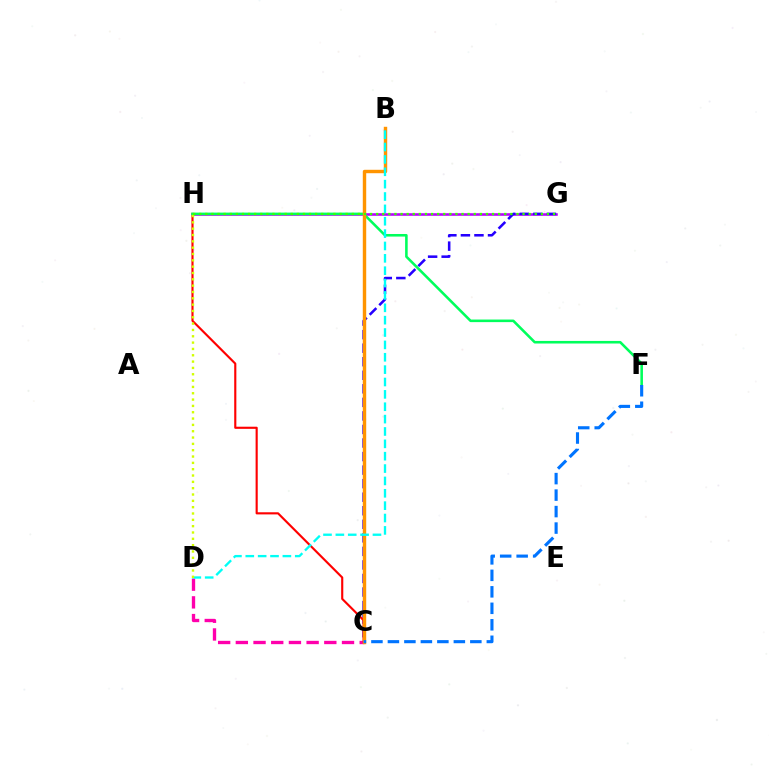{('G', 'H'): [{'color': '#b900ff', 'line_style': 'solid', 'thickness': 1.85}, {'color': '#3dff00', 'line_style': 'dotted', 'thickness': 1.66}], ('C', 'G'): [{'color': '#2500ff', 'line_style': 'dashed', 'thickness': 1.84}], ('C', 'D'): [{'color': '#ff00ac', 'line_style': 'dashed', 'thickness': 2.4}], ('C', 'H'): [{'color': '#ff0000', 'line_style': 'solid', 'thickness': 1.54}], ('F', 'H'): [{'color': '#00ff5c', 'line_style': 'solid', 'thickness': 1.86}], ('B', 'C'): [{'color': '#ff9400', 'line_style': 'solid', 'thickness': 2.46}], ('C', 'F'): [{'color': '#0074ff', 'line_style': 'dashed', 'thickness': 2.24}], ('B', 'D'): [{'color': '#00fff6', 'line_style': 'dashed', 'thickness': 1.68}], ('D', 'H'): [{'color': '#d1ff00', 'line_style': 'dotted', 'thickness': 1.72}]}